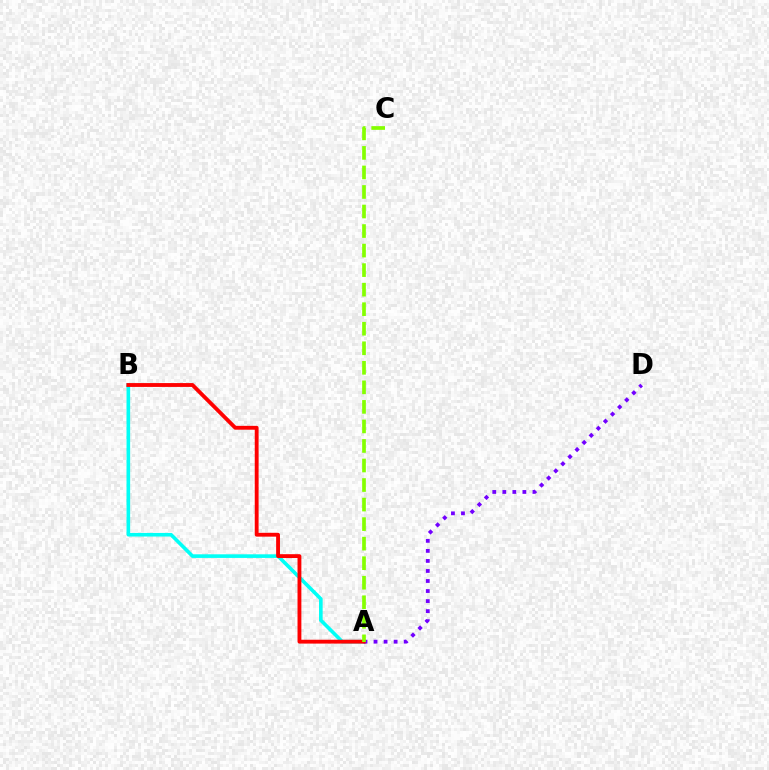{('A', 'B'): [{'color': '#00fff6', 'line_style': 'solid', 'thickness': 2.6}, {'color': '#ff0000', 'line_style': 'solid', 'thickness': 2.77}], ('A', 'D'): [{'color': '#7200ff', 'line_style': 'dotted', 'thickness': 2.73}], ('A', 'C'): [{'color': '#84ff00', 'line_style': 'dashed', 'thickness': 2.65}]}